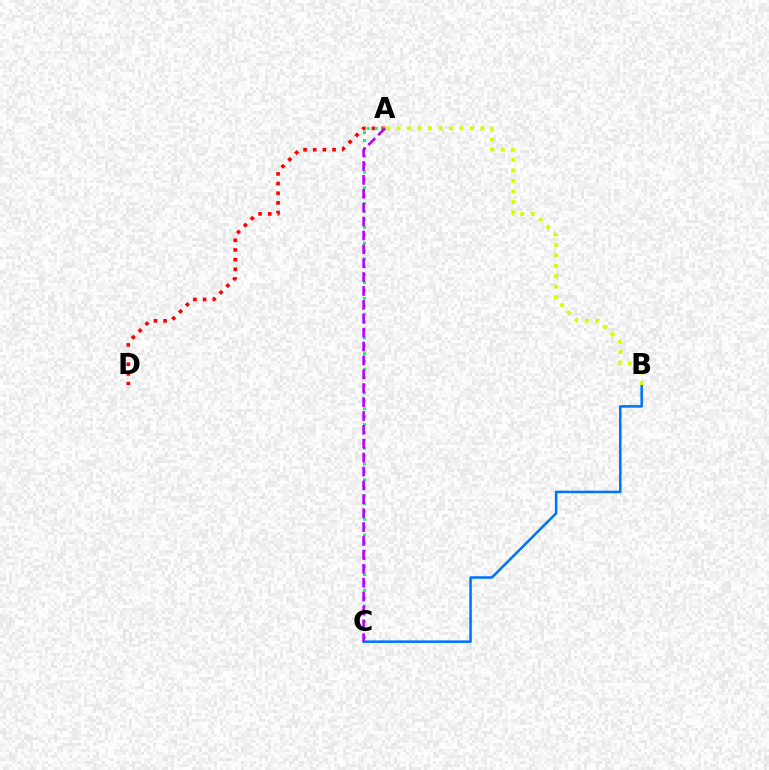{('B', 'C'): [{'color': '#0074ff', 'line_style': 'solid', 'thickness': 1.84}], ('A', 'B'): [{'color': '#d1ff00', 'line_style': 'dotted', 'thickness': 2.84}], ('A', 'D'): [{'color': '#ff0000', 'line_style': 'dotted', 'thickness': 2.63}], ('A', 'C'): [{'color': '#00ff5c', 'line_style': 'dotted', 'thickness': 2.14}, {'color': '#b900ff', 'line_style': 'dashed', 'thickness': 1.89}]}